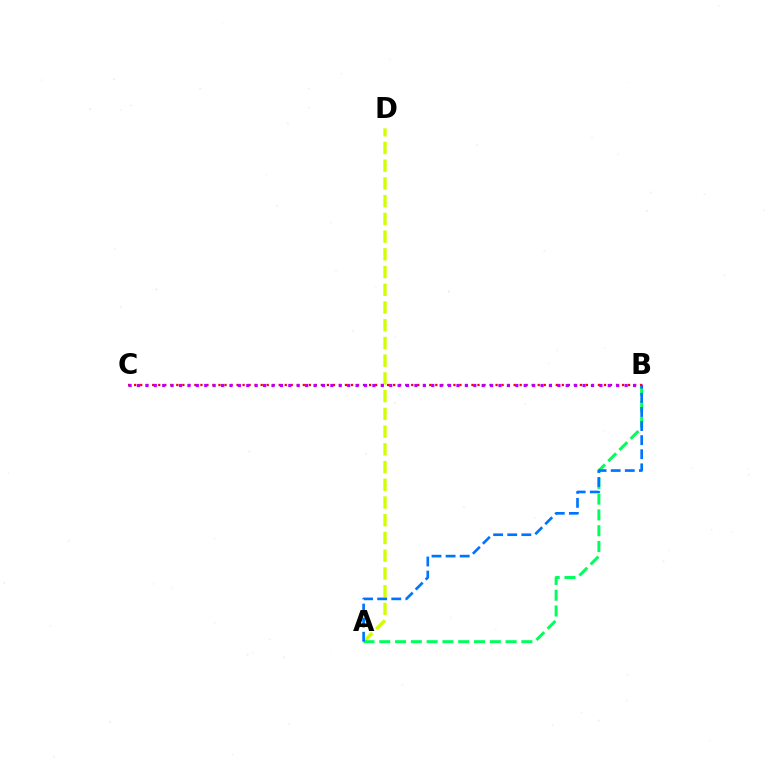{('A', 'D'): [{'color': '#d1ff00', 'line_style': 'dashed', 'thickness': 2.41}], ('A', 'B'): [{'color': '#00ff5c', 'line_style': 'dashed', 'thickness': 2.15}, {'color': '#0074ff', 'line_style': 'dashed', 'thickness': 1.92}], ('B', 'C'): [{'color': '#ff0000', 'line_style': 'dotted', 'thickness': 1.64}, {'color': '#b900ff', 'line_style': 'dotted', 'thickness': 2.28}]}